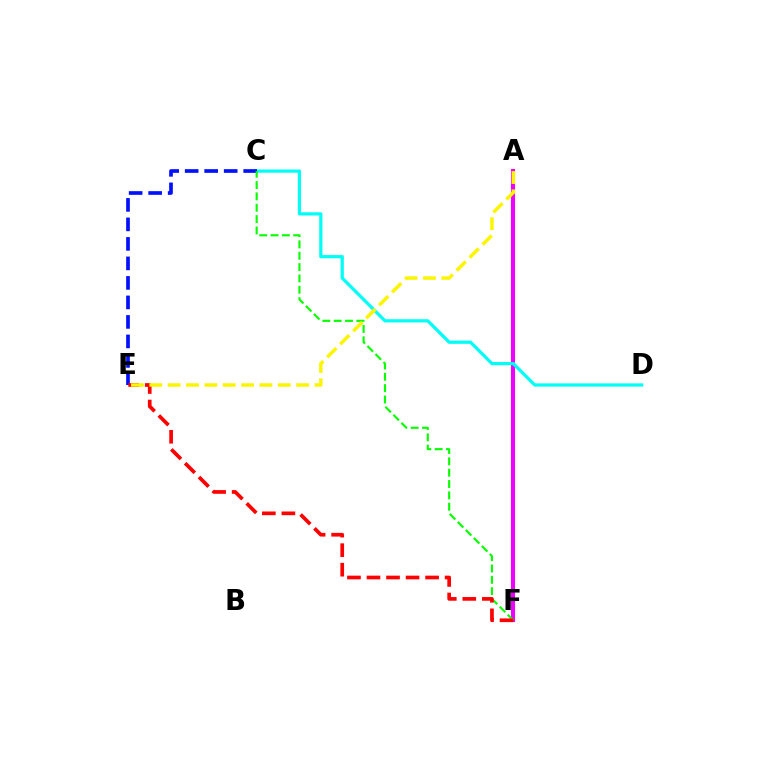{('A', 'F'): [{'color': '#ee00ff', 'line_style': 'solid', 'thickness': 2.95}], ('C', 'D'): [{'color': '#00fff6', 'line_style': 'solid', 'thickness': 2.32}], ('C', 'E'): [{'color': '#0010ff', 'line_style': 'dashed', 'thickness': 2.65}], ('C', 'F'): [{'color': '#08ff00', 'line_style': 'dashed', 'thickness': 1.54}], ('E', 'F'): [{'color': '#ff0000', 'line_style': 'dashed', 'thickness': 2.65}], ('A', 'E'): [{'color': '#fcf500', 'line_style': 'dashed', 'thickness': 2.49}]}